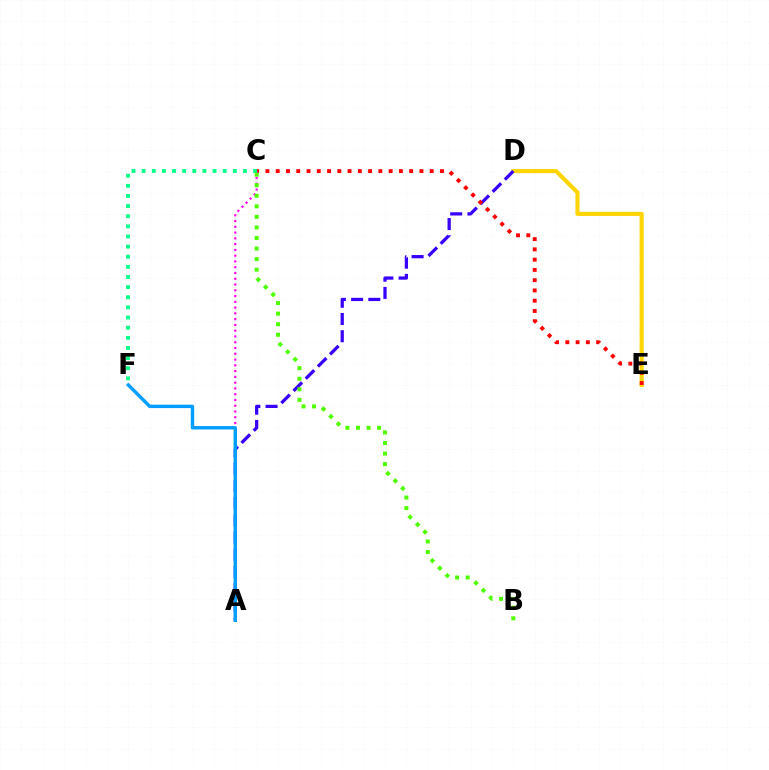{('D', 'E'): [{'color': '#ffd500', 'line_style': 'solid', 'thickness': 2.96}], ('A', 'D'): [{'color': '#3700ff', 'line_style': 'dashed', 'thickness': 2.34}], ('C', 'E'): [{'color': '#ff0000', 'line_style': 'dotted', 'thickness': 2.79}], ('A', 'C'): [{'color': '#ff00ed', 'line_style': 'dotted', 'thickness': 1.57}], ('A', 'F'): [{'color': '#009eff', 'line_style': 'solid', 'thickness': 2.45}], ('C', 'F'): [{'color': '#00ff86', 'line_style': 'dotted', 'thickness': 2.75}], ('B', 'C'): [{'color': '#4fff00', 'line_style': 'dotted', 'thickness': 2.87}]}